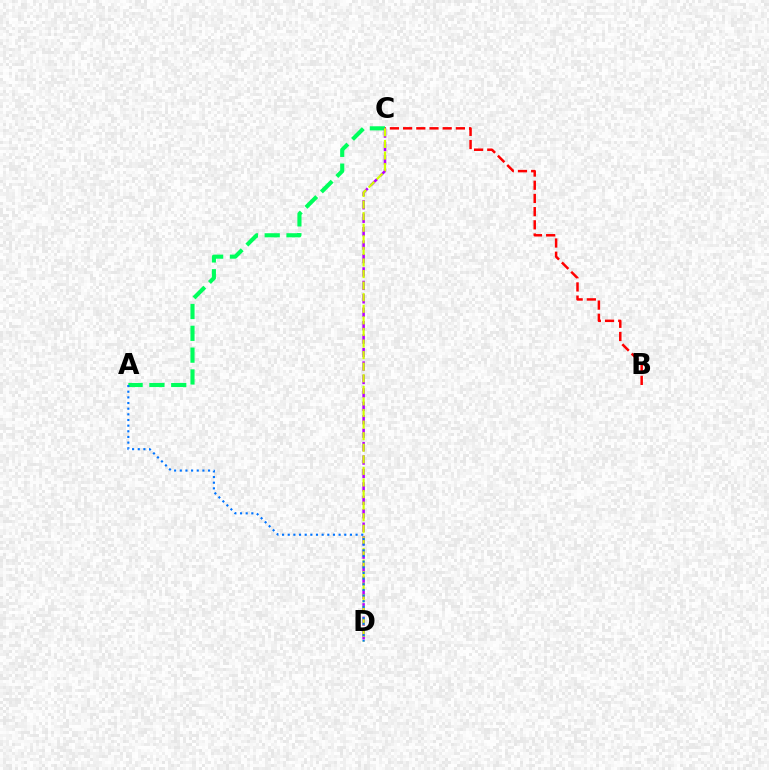{('A', 'C'): [{'color': '#00ff5c', 'line_style': 'dashed', 'thickness': 2.96}], ('B', 'C'): [{'color': '#ff0000', 'line_style': 'dashed', 'thickness': 1.79}], ('C', 'D'): [{'color': '#b900ff', 'line_style': 'dashed', 'thickness': 1.83}, {'color': '#d1ff00', 'line_style': 'dashed', 'thickness': 1.57}], ('A', 'D'): [{'color': '#0074ff', 'line_style': 'dotted', 'thickness': 1.54}]}